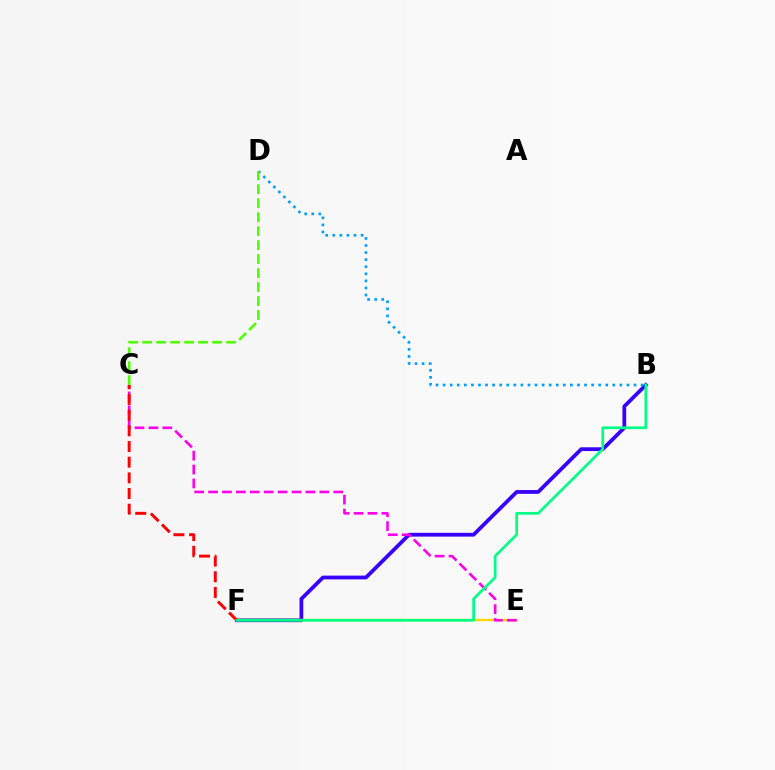{('B', 'F'): [{'color': '#3700ff', 'line_style': 'solid', 'thickness': 2.71}, {'color': '#00ff86', 'line_style': 'solid', 'thickness': 1.97}], ('E', 'F'): [{'color': '#ffd500', 'line_style': 'solid', 'thickness': 1.7}], ('B', 'D'): [{'color': '#009eff', 'line_style': 'dotted', 'thickness': 1.92}], ('C', 'D'): [{'color': '#4fff00', 'line_style': 'dashed', 'thickness': 1.9}], ('C', 'E'): [{'color': '#ff00ed', 'line_style': 'dashed', 'thickness': 1.89}], ('C', 'F'): [{'color': '#ff0000', 'line_style': 'dashed', 'thickness': 2.13}]}